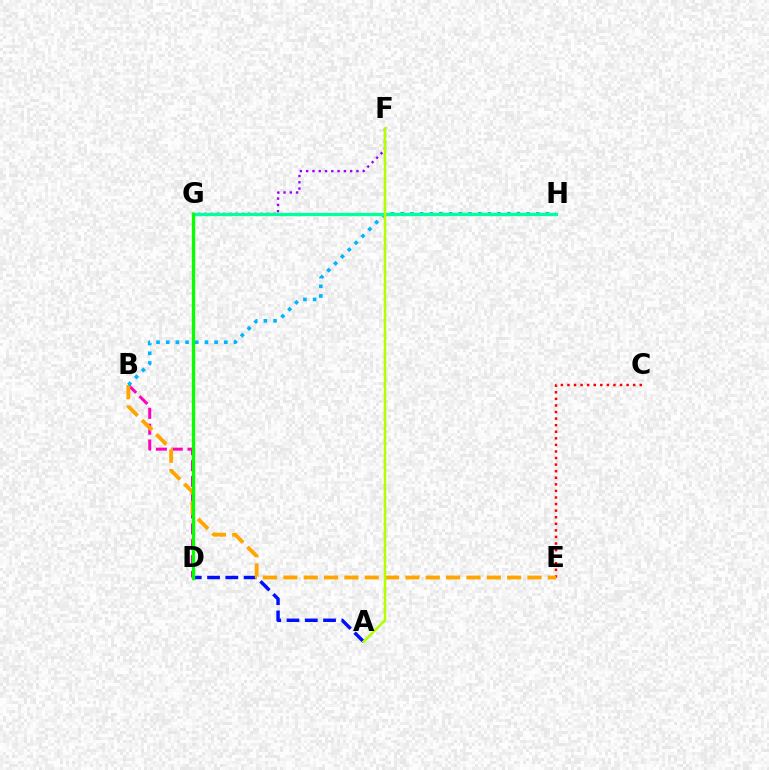{('B', 'D'): [{'color': '#ff00bd', 'line_style': 'dashed', 'thickness': 2.15}], ('A', 'D'): [{'color': '#0010ff', 'line_style': 'dashed', 'thickness': 2.48}], ('C', 'E'): [{'color': '#ff0000', 'line_style': 'dotted', 'thickness': 1.79}], ('F', 'G'): [{'color': '#9b00ff', 'line_style': 'dotted', 'thickness': 1.71}], ('B', 'E'): [{'color': '#ffa500', 'line_style': 'dashed', 'thickness': 2.76}], ('B', 'H'): [{'color': '#00b5ff', 'line_style': 'dotted', 'thickness': 2.63}], ('G', 'H'): [{'color': '#00ff9d', 'line_style': 'solid', 'thickness': 2.35}], ('A', 'F'): [{'color': '#b3ff00', 'line_style': 'solid', 'thickness': 1.84}], ('D', 'G'): [{'color': '#08ff00', 'line_style': 'solid', 'thickness': 2.39}]}